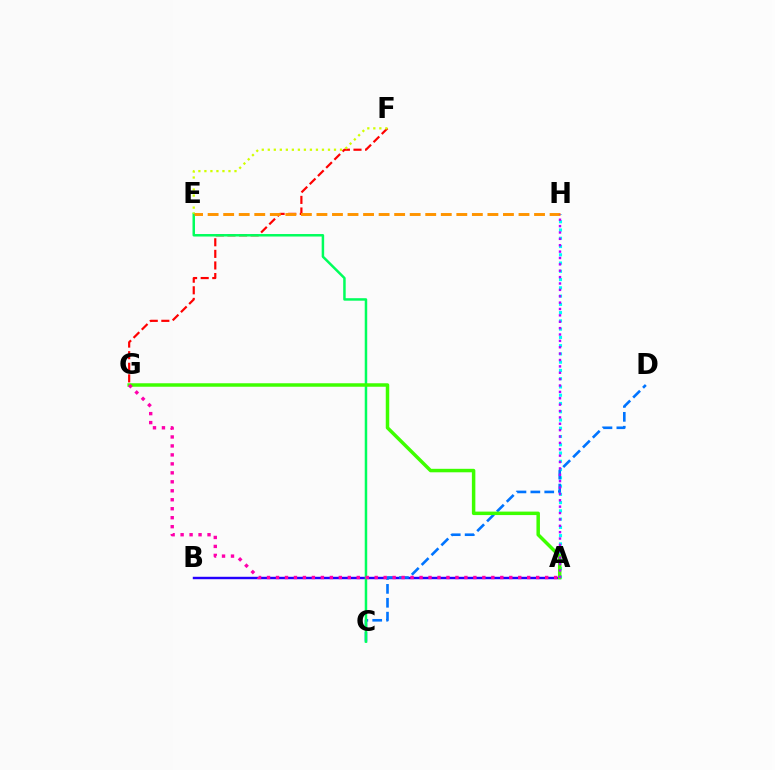{('A', 'B'): [{'color': '#2500ff', 'line_style': 'solid', 'thickness': 1.74}], ('A', 'H'): [{'color': '#00fff6', 'line_style': 'dotted', 'thickness': 2.24}, {'color': '#b900ff', 'line_style': 'dotted', 'thickness': 1.73}], ('C', 'D'): [{'color': '#0074ff', 'line_style': 'dashed', 'thickness': 1.89}], ('F', 'G'): [{'color': '#ff0000', 'line_style': 'dashed', 'thickness': 1.57}], ('C', 'E'): [{'color': '#00ff5c', 'line_style': 'solid', 'thickness': 1.79}], ('A', 'G'): [{'color': '#3dff00', 'line_style': 'solid', 'thickness': 2.5}, {'color': '#ff00ac', 'line_style': 'dotted', 'thickness': 2.44}], ('E', 'F'): [{'color': '#d1ff00', 'line_style': 'dotted', 'thickness': 1.64}], ('E', 'H'): [{'color': '#ff9400', 'line_style': 'dashed', 'thickness': 2.11}]}